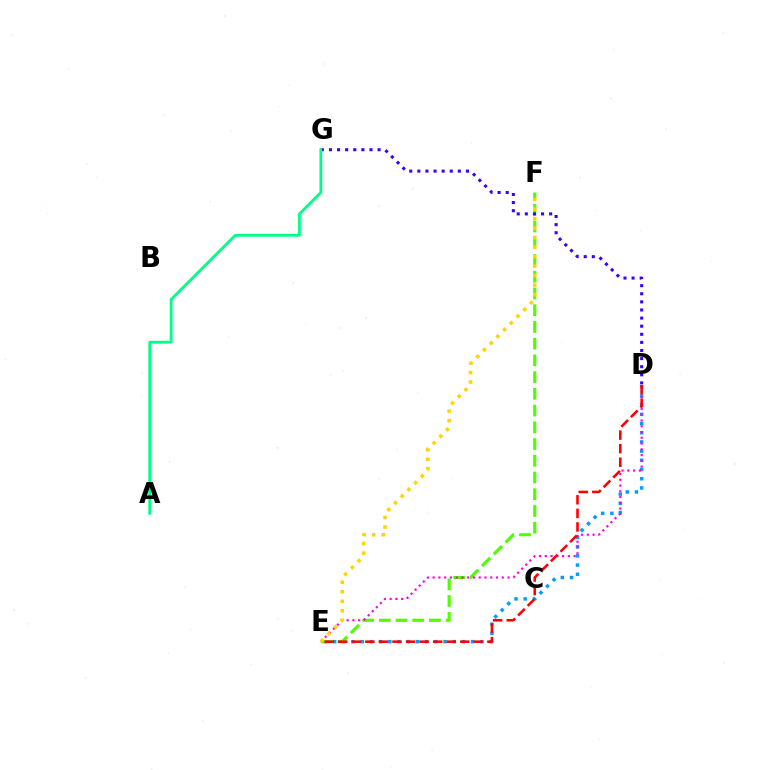{('D', 'E'): [{'color': '#009eff', 'line_style': 'dotted', 'thickness': 2.5}, {'color': '#ff00ed', 'line_style': 'dotted', 'thickness': 1.57}, {'color': '#ff0000', 'line_style': 'dashed', 'thickness': 1.84}], ('E', 'F'): [{'color': '#4fff00', 'line_style': 'dashed', 'thickness': 2.27}, {'color': '#ffd500', 'line_style': 'dotted', 'thickness': 2.58}], ('D', 'G'): [{'color': '#3700ff', 'line_style': 'dotted', 'thickness': 2.2}], ('A', 'G'): [{'color': '#00ff86', 'line_style': 'solid', 'thickness': 2.02}]}